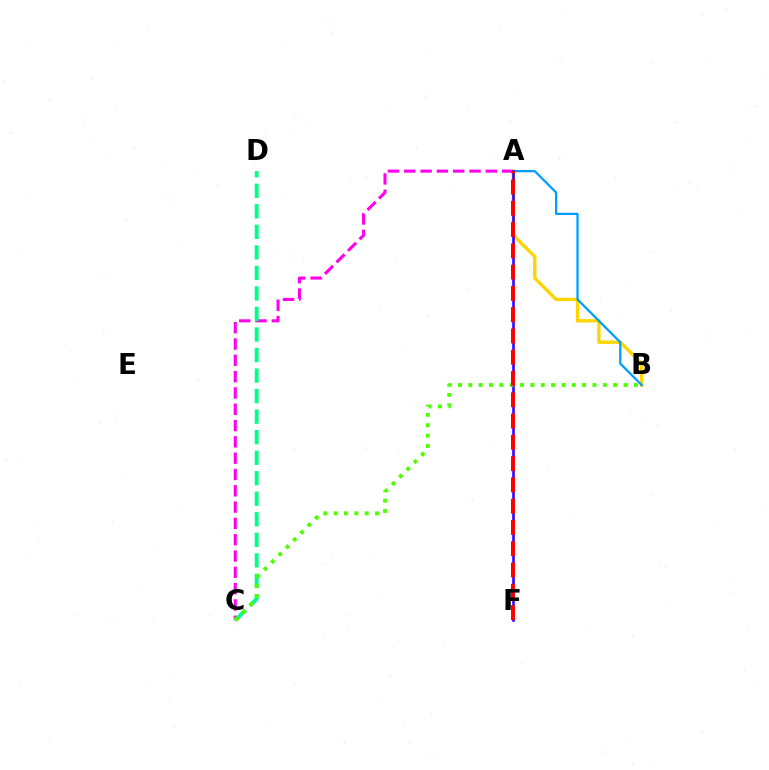{('A', 'C'): [{'color': '#ff00ed', 'line_style': 'dashed', 'thickness': 2.22}], ('A', 'B'): [{'color': '#ffd500', 'line_style': 'solid', 'thickness': 2.43}, {'color': '#009eff', 'line_style': 'solid', 'thickness': 1.64}], ('C', 'D'): [{'color': '#00ff86', 'line_style': 'dashed', 'thickness': 2.79}], ('A', 'F'): [{'color': '#3700ff', 'line_style': 'solid', 'thickness': 1.88}, {'color': '#ff0000', 'line_style': 'dashed', 'thickness': 2.89}], ('B', 'C'): [{'color': '#4fff00', 'line_style': 'dotted', 'thickness': 2.81}]}